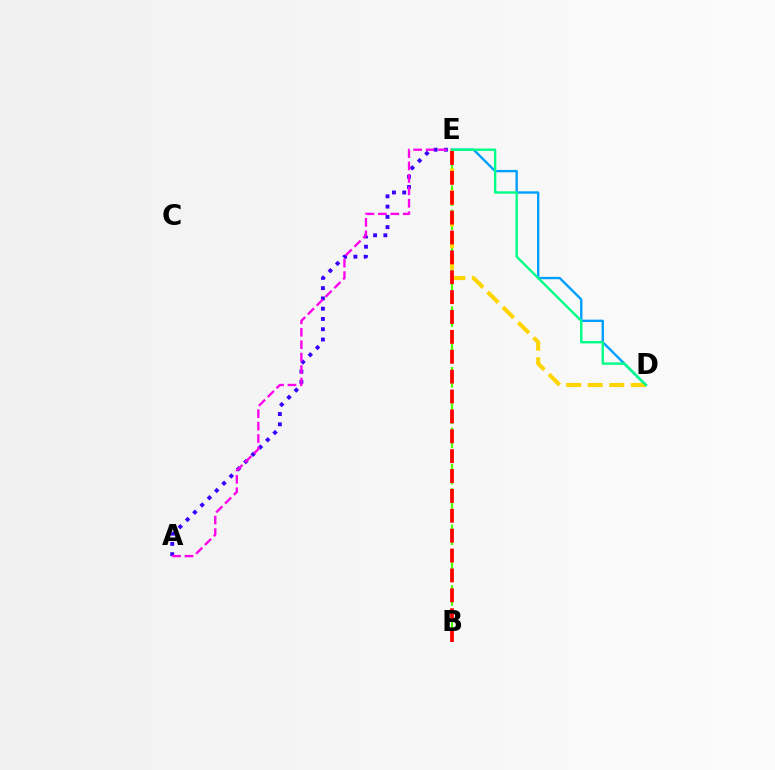{('B', 'E'): [{'color': '#4fff00', 'line_style': 'dashed', 'thickness': 1.65}, {'color': '#ff0000', 'line_style': 'dashed', 'thickness': 2.7}], ('A', 'E'): [{'color': '#3700ff', 'line_style': 'dotted', 'thickness': 2.79}, {'color': '#ff00ed', 'line_style': 'dashed', 'thickness': 1.69}], ('D', 'E'): [{'color': '#009eff', 'line_style': 'solid', 'thickness': 1.7}, {'color': '#ffd500', 'line_style': 'dashed', 'thickness': 2.93}, {'color': '#00ff86', 'line_style': 'solid', 'thickness': 1.71}]}